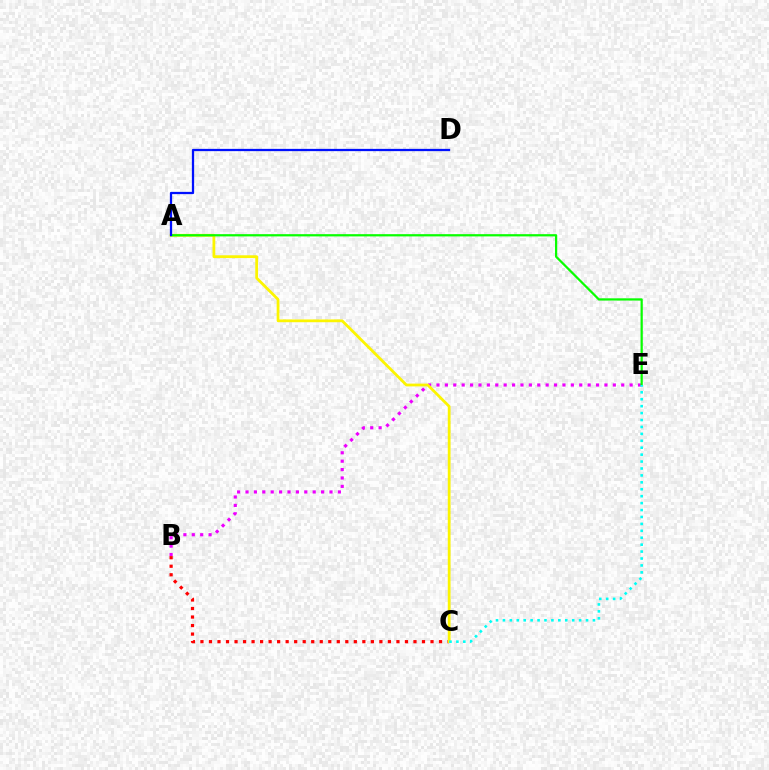{('B', 'E'): [{'color': '#ee00ff', 'line_style': 'dotted', 'thickness': 2.28}], ('B', 'C'): [{'color': '#ff0000', 'line_style': 'dotted', 'thickness': 2.32}], ('A', 'C'): [{'color': '#fcf500', 'line_style': 'solid', 'thickness': 2.0}], ('A', 'E'): [{'color': '#08ff00', 'line_style': 'solid', 'thickness': 1.61}], ('A', 'D'): [{'color': '#0010ff', 'line_style': 'solid', 'thickness': 1.63}], ('C', 'E'): [{'color': '#00fff6', 'line_style': 'dotted', 'thickness': 1.88}]}